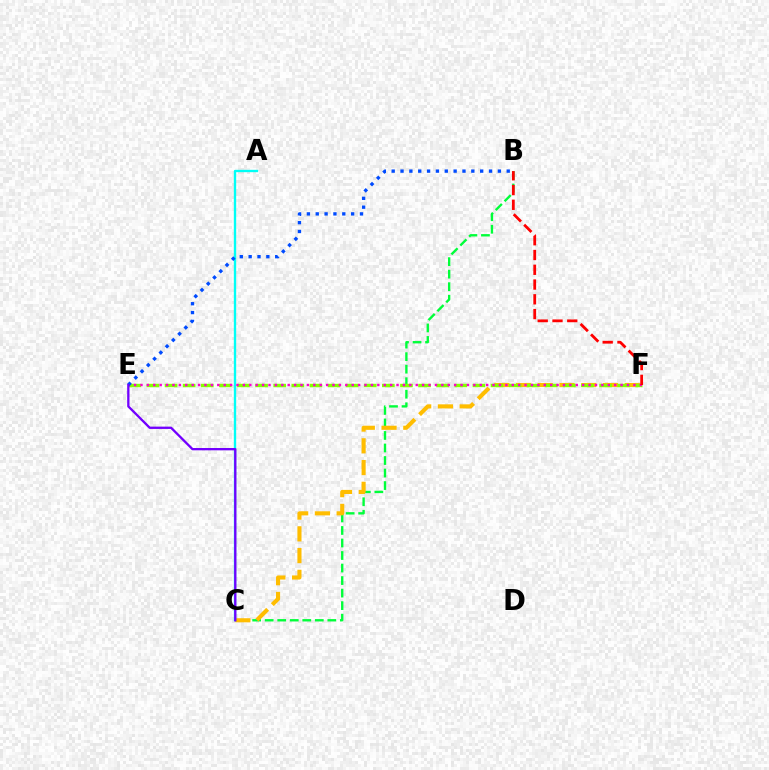{('B', 'C'): [{'color': '#00ff39', 'line_style': 'dashed', 'thickness': 1.7}], ('C', 'F'): [{'color': '#ffbd00', 'line_style': 'dashed', 'thickness': 2.95}], ('A', 'C'): [{'color': '#00fff6', 'line_style': 'solid', 'thickness': 1.69}], ('E', 'F'): [{'color': '#84ff00', 'line_style': 'dashed', 'thickness': 2.46}, {'color': '#ff00cf', 'line_style': 'dotted', 'thickness': 1.74}], ('B', 'F'): [{'color': '#ff0000', 'line_style': 'dashed', 'thickness': 2.01}], ('B', 'E'): [{'color': '#004bff', 'line_style': 'dotted', 'thickness': 2.4}], ('C', 'E'): [{'color': '#7200ff', 'line_style': 'solid', 'thickness': 1.67}]}